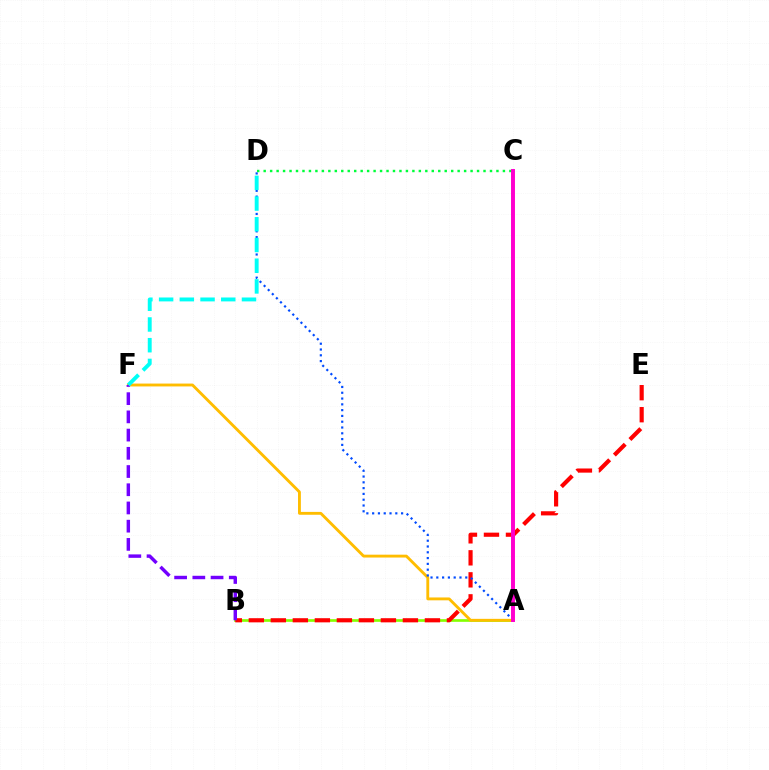{('A', 'B'): [{'color': '#84ff00', 'line_style': 'solid', 'thickness': 1.92}], ('C', 'D'): [{'color': '#00ff39', 'line_style': 'dotted', 'thickness': 1.76}], ('A', 'F'): [{'color': '#ffbd00', 'line_style': 'solid', 'thickness': 2.06}], ('B', 'E'): [{'color': '#ff0000', 'line_style': 'dashed', 'thickness': 2.99}], ('A', 'D'): [{'color': '#004bff', 'line_style': 'dotted', 'thickness': 1.57}], ('B', 'F'): [{'color': '#7200ff', 'line_style': 'dashed', 'thickness': 2.47}], ('A', 'C'): [{'color': '#ff00cf', 'line_style': 'solid', 'thickness': 2.84}], ('D', 'F'): [{'color': '#00fff6', 'line_style': 'dashed', 'thickness': 2.81}]}